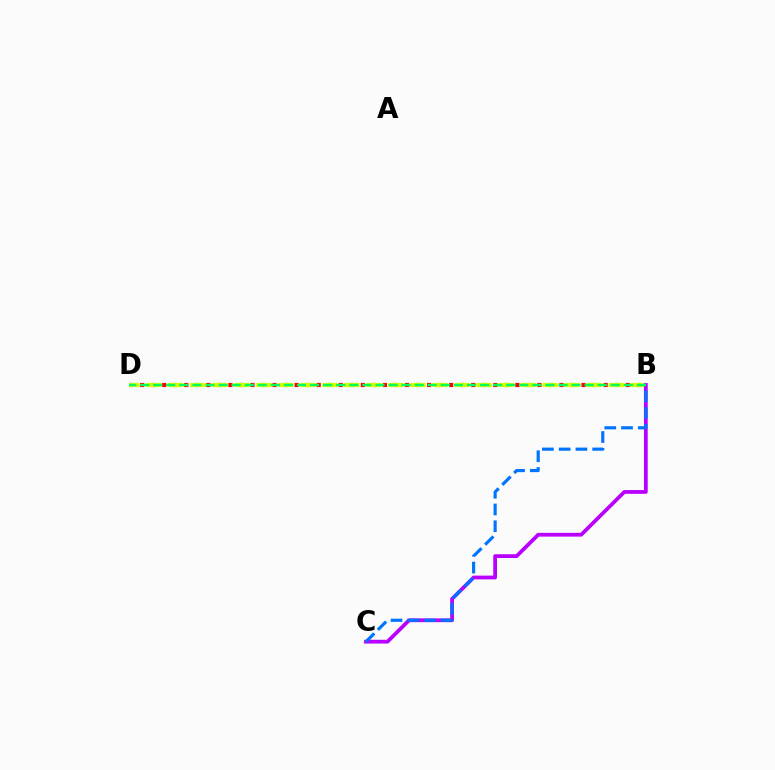{('B', 'D'): [{'color': '#ff0000', 'line_style': 'dotted', 'thickness': 3.0}, {'color': '#d1ff00', 'line_style': 'dashed', 'thickness': 2.99}, {'color': '#00ff5c', 'line_style': 'dashed', 'thickness': 1.78}], ('B', 'C'): [{'color': '#b900ff', 'line_style': 'solid', 'thickness': 2.72}, {'color': '#0074ff', 'line_style': 'dashed', 'thickness': 2.28}]}